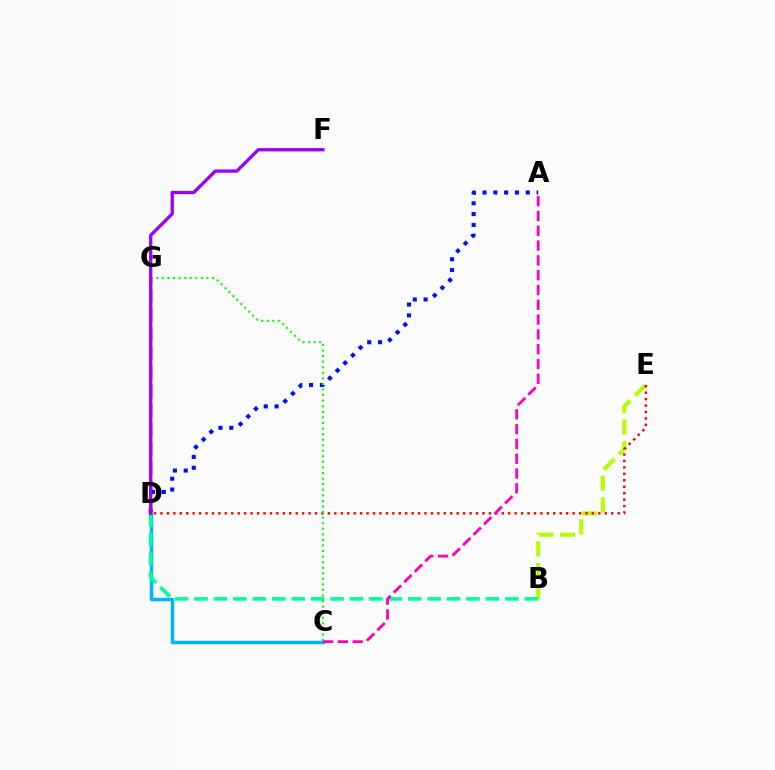{('B', 'E'): [{'color': '#b3ff00', 'line_style': 'dashed', 'thickness': 2.95}], ('D', 'G'): [{'color': '#ffa500', 'line_style': 'dashed', 'thickness': 2.6}], ('D', 'E'): [{'color': '#ff0000', 'line_style': 'dotted', 'thickness': 1.75}], ('A', 'D'): [{'color': '#0010ff', 'line_style': 'dotted', 'thickness': 2.94}], ('C', 'D'): [{'color': '#00b5ff', 'line_style': 'solid', 'thickness': 2.49}], ('B', 'D'): [{'color': '#00ff9d', 'line_style': 'dashed', 'thickness': 2.64}], ('C', 'G'): [{'color': '#08ff00', 'line_style': 'dotted', 'thickness': 1.51}], ('A', 'C'): [{'color': '#ff00bd', 'line_style': 'dashed', 'thickness': 2.01}], ('D', 'F'): [{'color': '#9b00ff', 'line_style': 'solid', 'thickness': 2.38}]}